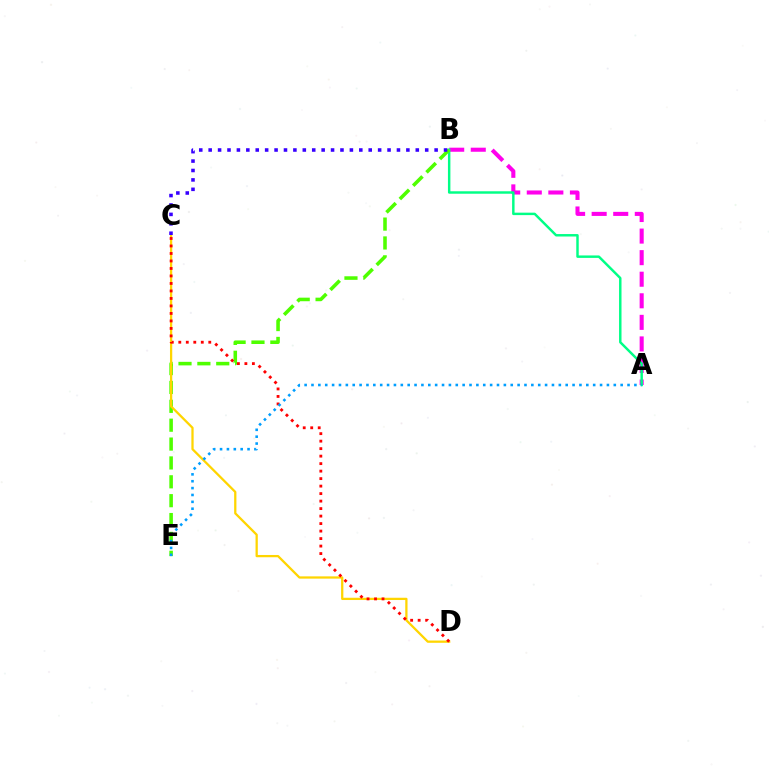{('A', 'B'): [{'color': '#ff00ed', 'line_style': 'dashed', 'thickness': 2.93}, {'color': '#00ff86', 'line_style': 'solid', 'thickness': 1.77}], ('B', 'E'): [{'color': '#4fff00', 'line_style': 'dashed', 'thickness': 2.56}], ('C', 'D'): [{'color': '#ffd500', 'line_style': 'solid', 'thickness': 1.63}, {'color': '#ff0000', 'line_style': 'dotted', 'thickness': 2.04}], ('B', 'C'): [{'color': '#3700ff', 'line_style': 'dotted', 'thickness': 2.56}], ('A', 'E'): [{'color': '#009eff', 'line_style': 'dotted', 'thickness': 1.87}]}